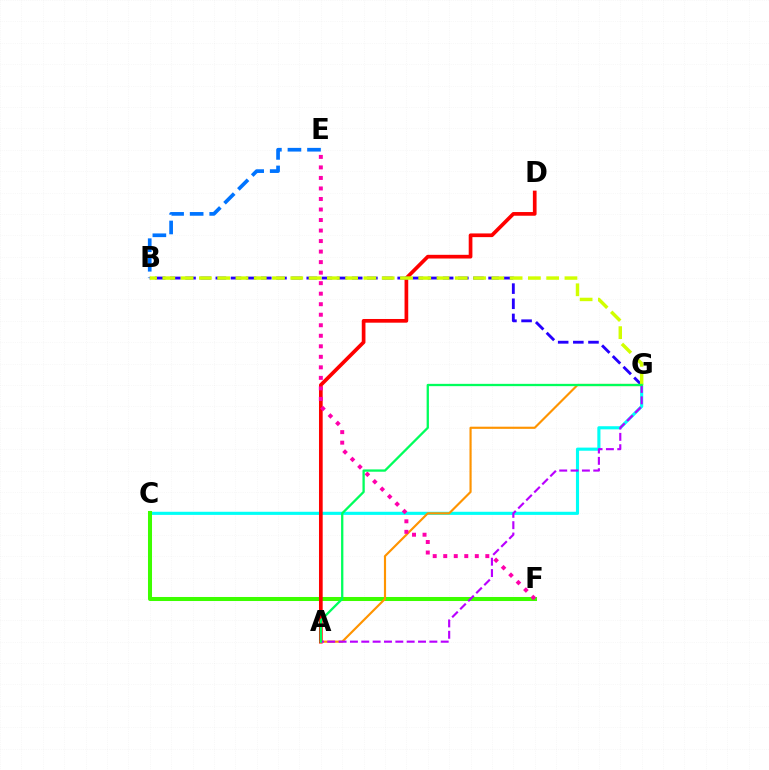{('C', 'G'): [{'color': '#00fff6', 'line_style': 'solid', 'thickness': 2.25}], ('C', 'F'): [{'color': '#3dff00', 'line_style': 'solid', 'thickness': 2.9}], ('A', 'D'): [{'color': '#ff0000', 'line_style': 'solid', 'thickness': 2.66}], ('A', 'G'): [{'color': '#ff9400', 'line_style': 'solid', 'thickness': 1.55}, {'color': '#b900ff', 'line_style': 'dashed', 'thickness': 1.54}, {'color': '#00ff5c', 'line_style': 'solid', 'thickness': 1.66}], ('B', 'E'): [{'color': '#0074ff', 'line_style': 'dashed', 'thickness': 2.66}], ('B', 'G'): [{'color': '#2500ff', 'line_style': 'dashed', 'thickness': 2.06}, {'color': '#d1ff00', 'line_style': 'dashed', 'thickness': 2.48}], ('E', 'F'): [{'color': '#ff00ac', 'line_style': 'dotted', 'thickness': 2.86}]}